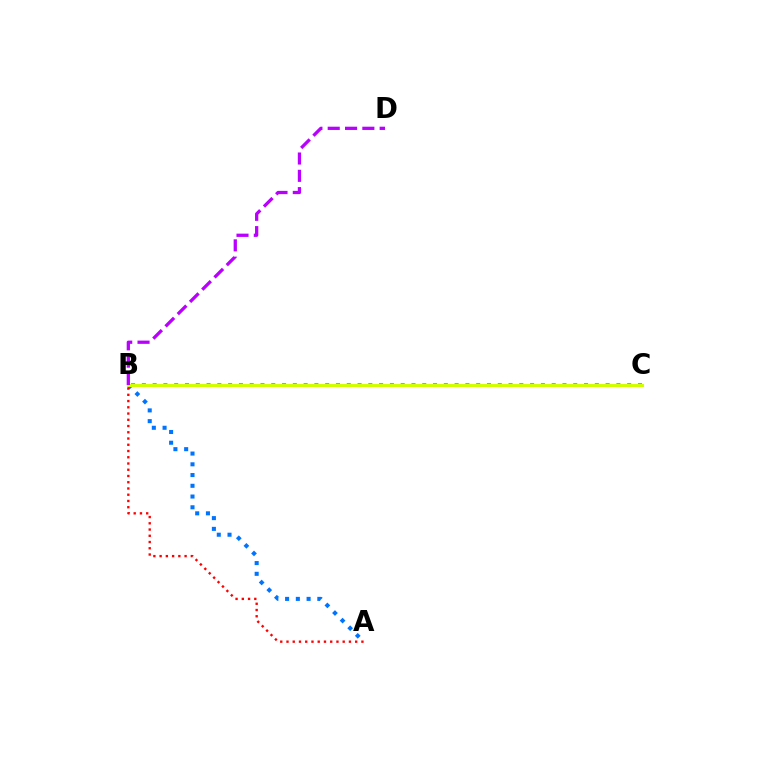{('A', 'B'): [{'color': '#0074ff', 'line_style': 'dotted', 'thickness': 2.92}, {'color': '#ff0000', 'line_style': 'dotted', 'thickness': 1.7}], ('B', 'C'): [{'color': '#00ff5c', 'line_style': 'dotted', 'thickness': 2.93}, {'color': '#d1ff00', 'line_style': 'solid', 'thickness': 2.15}], ('B', 'D'): [{'color': '#b900ff', 'line_style': 'dashed', 'thickness': 2.35}]}